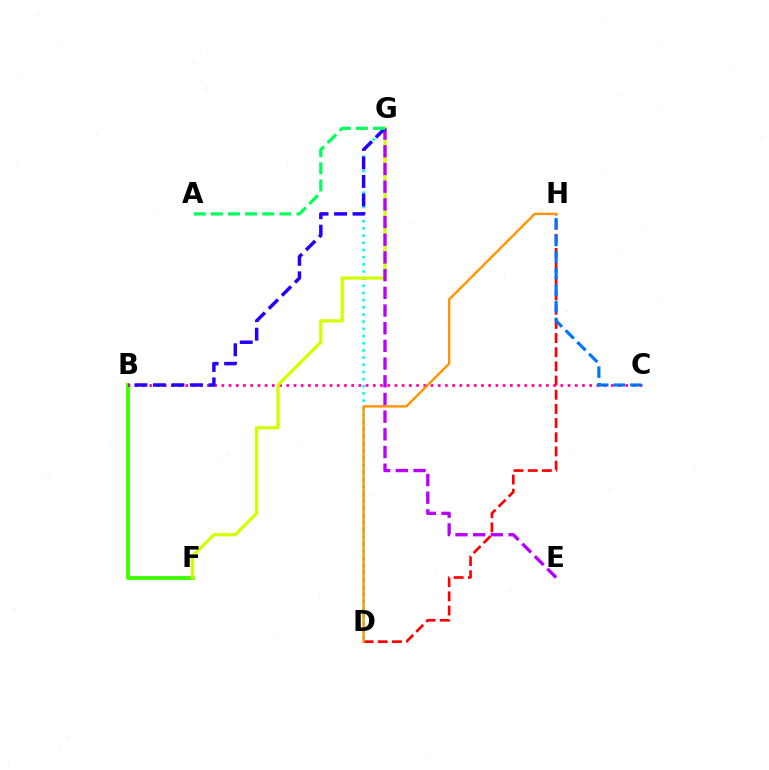{('B', 'F'): [{'color': '#3dff00', 'line_style': 'solid', 'thickness': 2.76}], ('B', 'C'): [{'color': '#ff00ac', 'line_style': 'dotted', 'thickness': 1.96}], ('D', 'H'): [{'color': '#ff0000', 'line_style': 'dashed', 'thickness': 1.93}, {'color': '#ff9400', 'line_style': 'solid', 'thickness': 1.72}], ('D', 'G'): [{'color': '#00fff6', 'line_style': 'dotted', 'thickness': 1.95}], ('F', 'G'): [{'color': '#d1ff00', 'line_style': 'solid', 'thickness': 2.34}], ('E', 'G'): [{'color': '#b900ff', 'line_style': 'dashed', 'thickness': 2.4}], ('C', 'H'): [{'color': '#0074ff', 'line_style': 'dashed', 'thickness': 2.26}], ('B', 'G'): [{'color': '#2500ff', 'line_style': 'dashed', 'thickness': 2.51}], ('A', 'G'): [{'color': '#00ff5c', 'line_style': 'dashed', 'thickness': 2.33}]}